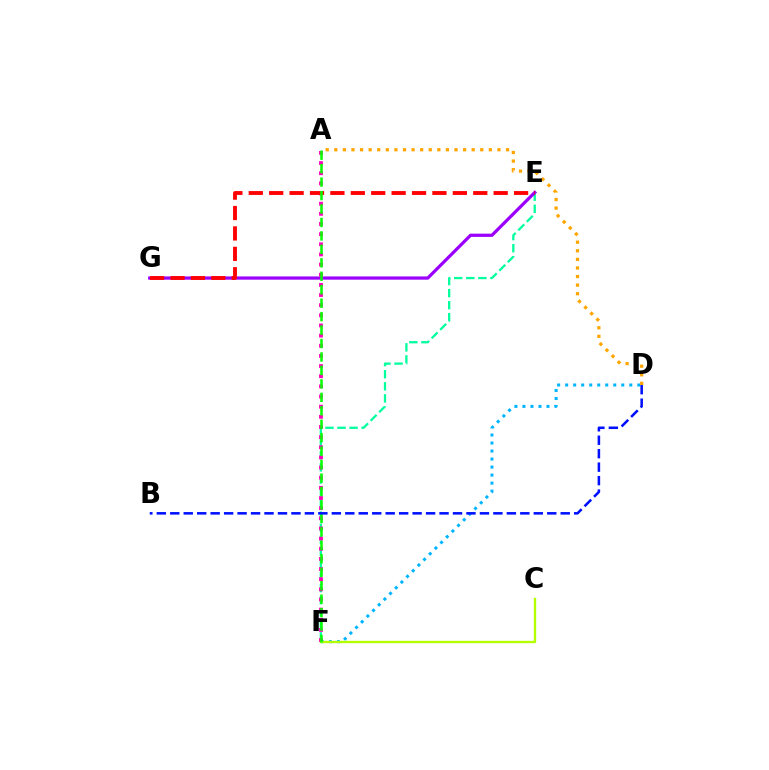{('E', 'F'): [{'color': '#00ff9d', 'line_style': 'dashed', 'thickness': 1.64}], ('D', 'F'): [{'color': '#00b5ff', 'line_style': 'dotted', 'thickness': 2.18}], ('E', 'G'): [{'color': '#9b00ff', 'line_style': 'solid', 'thickness': 2.33}, {'color': '#ff0000', 'line_style': 'dashed', 'thickness': 2.77}], ('A', 'F'): [{'color': '#ff00bd', 'line_style': 'dotted', 'thickness': 2.76}, {'color': '#08ff00', 'line_style': 'dashed', 'thickness': 1.83}], ('A', 'D'): [{'color': '#ffa500', 'line_style': 'dotted', 'thickness': 2.33}], ('C', 'F'): [{'color': '#b3ff00', 'line_style': 'solid', 'thickness': 1.68}], ('B', 'D'): [{'color': '#0010ff', 'line_style': 'dashed', 'thickness': 1.83}]}